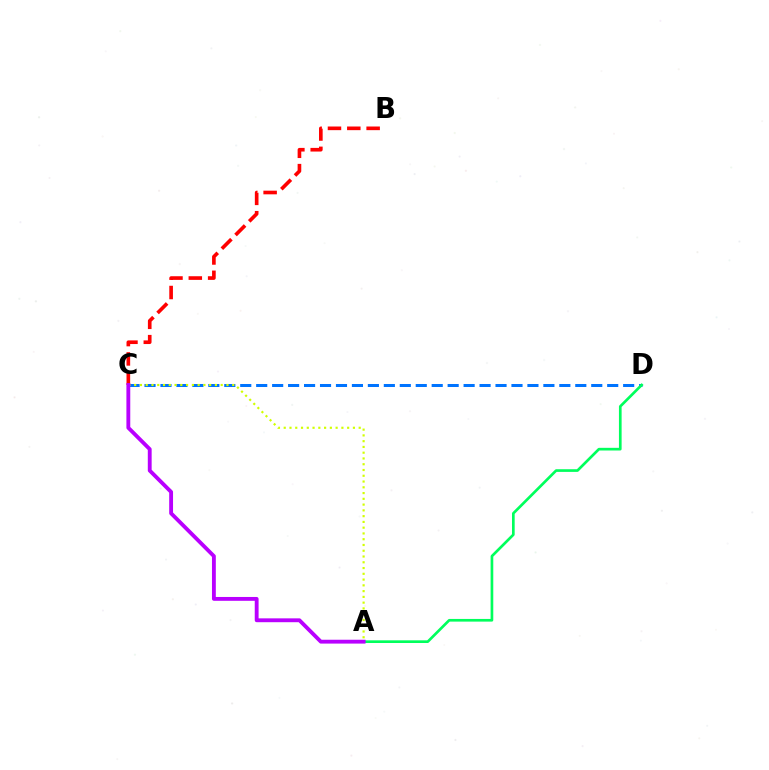{('C', 'D'): [{'color': '#0074ff', 'line_style': 'dashed', 'thickness': 2.17}], ('A', 'D'): [{'color': '#00ff5c', 'line_style': 'solid', 'thickness': 1.93}], ('A', 'C'): [{'color': '#d1ff00', 'line_style': 'dotted', 'thickness': 1.57}, {'color': '#b900ff', 'line_style': 'solid', 'thickness': 2.77}], ('B', 'C'): [{'color': '#ff0000', 'line_style': 'dashed', 'thickness': 2.63}]}